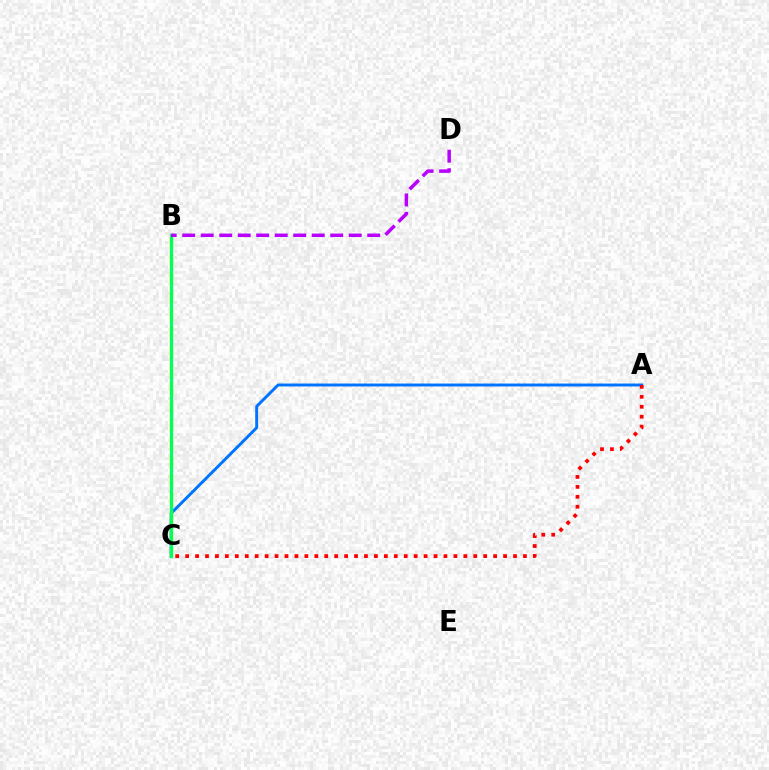{('A', 'C'): [{'color': '#0074ff', 'line_style': 'solid', 'thickness': 2.11}, {'color': '#ff0000', 'line_style': 'dotted', 'thickness': 2.7}], ('B', 'C'): [{'color': '#d1ff00', 'line_style': 'dashed', 'thickness': 2.49}, {'color': '#00ff5c', 'line_style': 'solid', 'thickness': 2.31}], ('B', 'D'): [{'color': '#b900ff', 'line_style': 'dashed', 'thickness': 2.51}]}